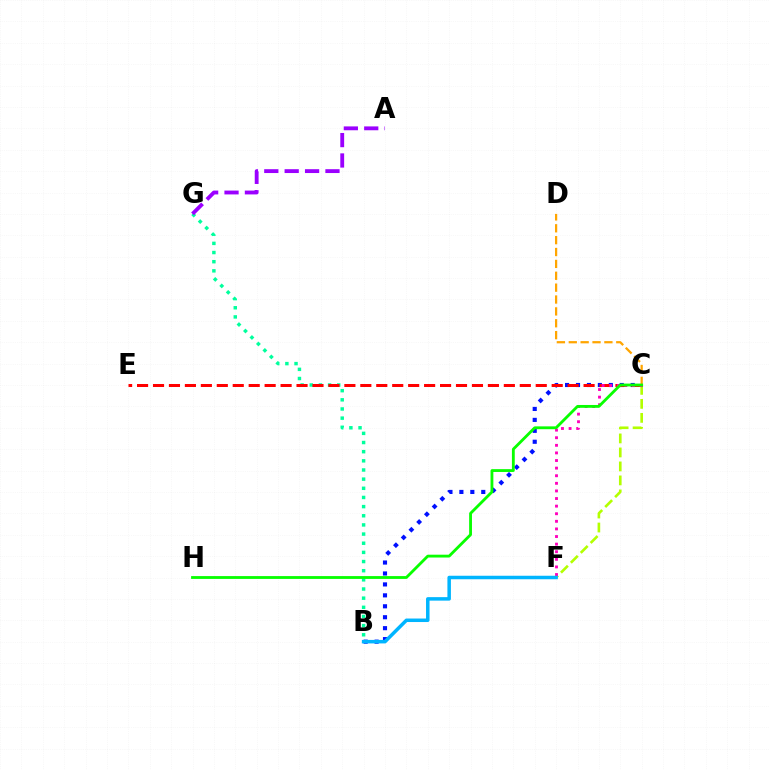{('B', 'G'): [{'color': '#00ff9d', 'line_style': 'dotted', 'thickness': 2.49}], ('C', 'F'): [{'color': '#b3ff00', 'line_style': 'dashed', 'thickness': 1.9}, {'color': '#ff00bd', 'line_style': 'dotted', 'thickness': 2.06}], ('B', 'C'): [{'color': '#0010ff', 'line_style': 'dotted', 'thickness': 2.97}], ('C', 'E'): [{'color': '#ff0000', 'line_style': 'dashed', 'thickness': 2.17}], ('A', 'G'): [{'color': '#9b00ff', 'line_style': 'dashed', 'thickness': 2.77}], ('C', 'D'): [{'color': '#ffa500', 'line_style': 'dashed', 'thickness': 1.61}], ('C', 'H'): [{'color': '#08ff00', 'line_style': 'solid', 'thickness': 2.04}], ('B', 'F'): [{'color': '#00b5ff', 'line_style': 'solid', 'thickness': 2.52}]}